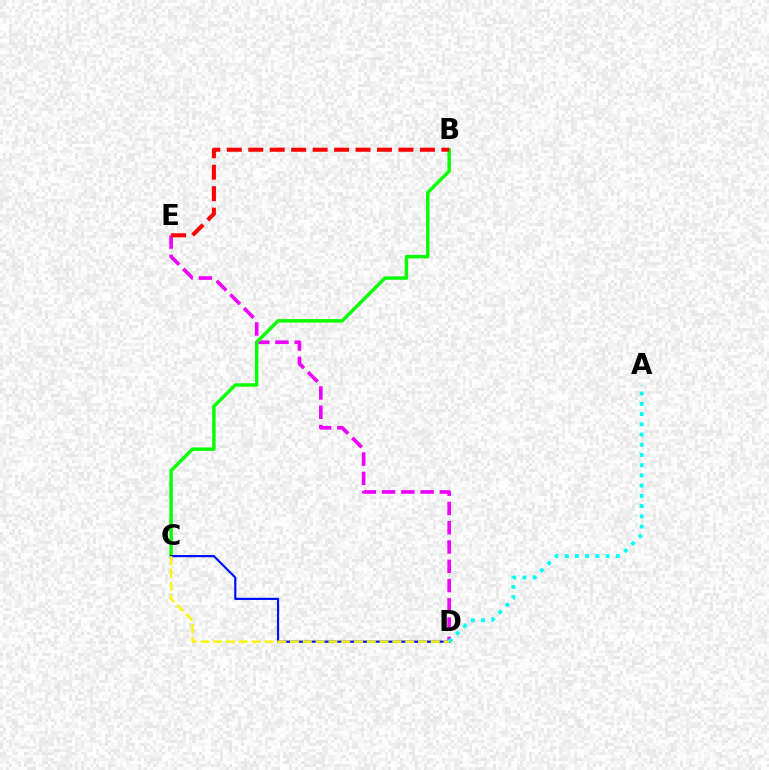{('D', 'E'): [{'color': '#ee00ff', 'line_style': 'dashed', 'thickness': 2.62}], ('B', 'C'): [{'color': '#08ff00', 'line_style': 'solid', 'thickness': 2.48}], ('B', 'E'): [{'color': '#ff0000', 'line_style': 'dashed', 'thickness': 2.91}], ('C', 'D'): [{'color': '#0010ff', 'line_style': 'solid', 'thickness': 1.57}, {'color': '#fcf500', 'line_style': 'dashed', 'thickness': 1.74}], ('A', 'D'): [{'color': '#00fff6', 'line_style': 'dotted', 'thickness': 2.78}]}